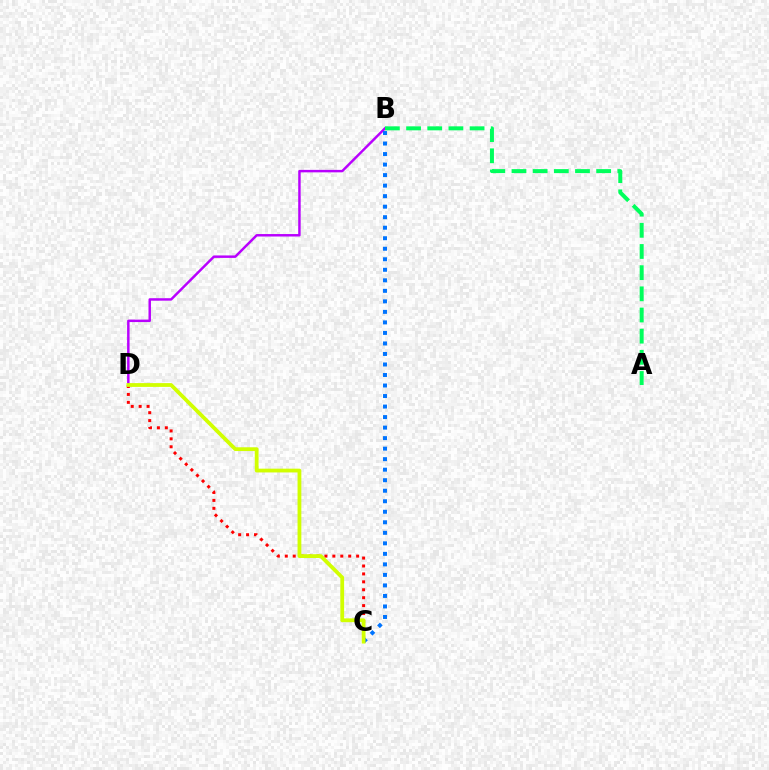{('B', 'D'): [{'color': '#b900ff', 'line_style': 'solid', 'thickness': 1.77}], ('A', 'B'): [{'color': '#00ff5c', 'line_style': 'dashed', 'thickness': 2.88}], ('C', 'D'): [{'color': '#ff0000', 'line_style': 'dotted', 'thickness': 2.15}, {'color': '#d1ff00', 'line_style': 'solid', 'thickness': 2.73}], ('B', 'C'): [{'color': '#0074ff', 'line_style': 'dotted', 'thickness': 2.86}]}